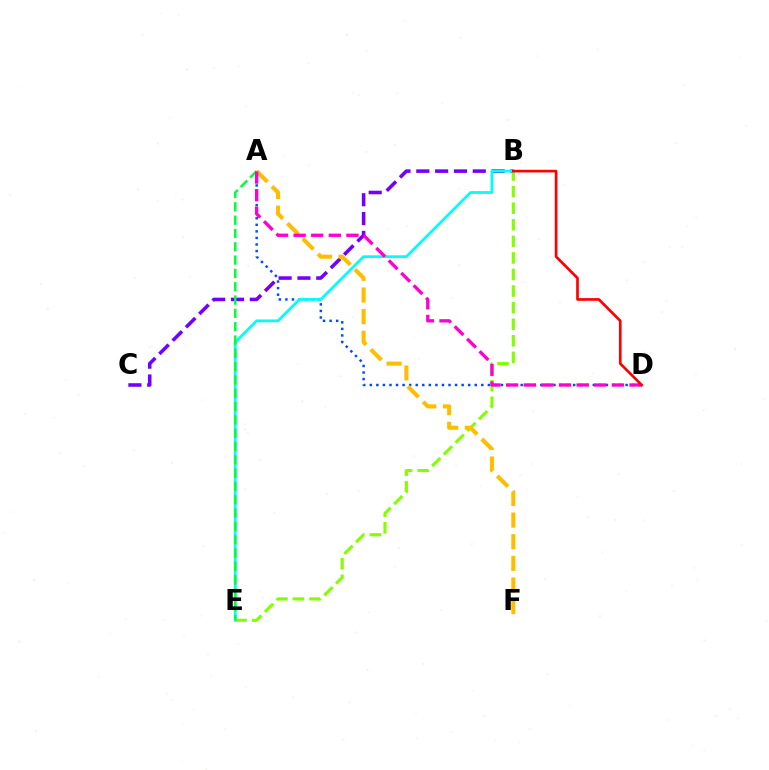{('A', 'D'): [{'color': '#004bff', 'line_style': 'dotted', 'thickness': 1.78}, {'color': '#ff00cf', 'line_style': 'dashed', 'thickness': 2.39}], ('B', 'C'): [{'color': '#7200ff', 'line_style': 'dashed', 'thickness': 2.56}], ('B', 'E'): [{'color': '#84ff00', 'line_style': 'dashed', 'thickness': 2.25}, {'color': '#00fff6', 'line_style': 'solid', 'thickness': 1.98}], ('A', 'E'): [{'color': '#00ff39', 'line_style': 'dashed', 'thickness': 1.81}], ('A', 'F'): [{'color': '#ffbd00', 'line_style': 'dashed', 'thickness': 2.94}], ('B', 'D'): [{'color': '#ff0000', 'line_style': 'solid', 'thickness': 1.93}]}